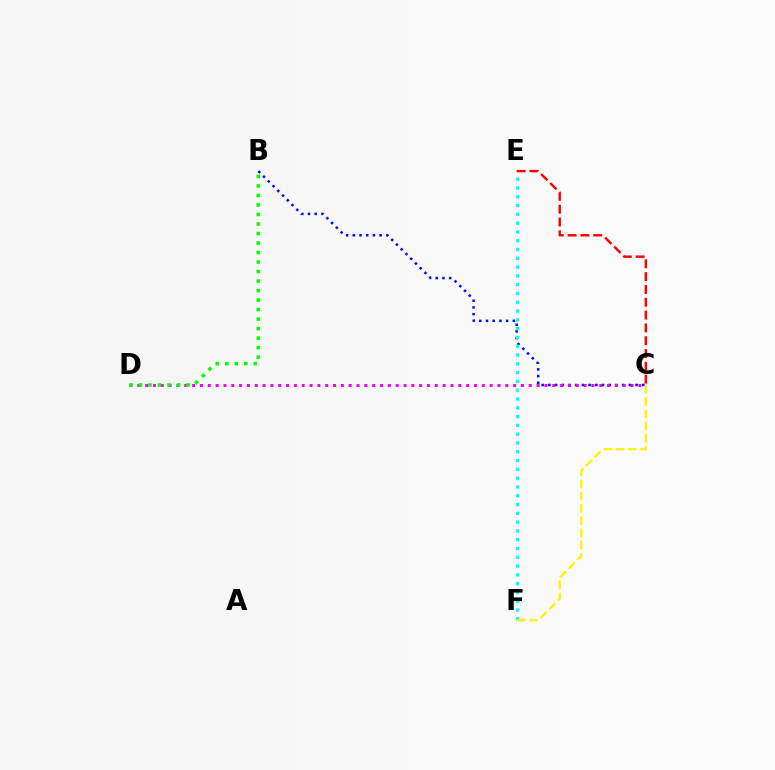{('B', 'C'): [{'color': '#0010ff', 'line_style': 'dotted', 'thickness': 1.82}], ('C', 'D'): [{'color': '#ee00ff', 'line_style': 'dotted', 'thickness': 2.13}], ('B', 'D'): [{'color': '#08ff00', 'line_style': 'dotted', 'thickness': 2.58}], ('E', 'F'): [{'color': '#00fff6', 'line_style': 'dotted', 'thickness': 2.39}], ('C', 'E'): [{'color': '#ff0000', 'line_style': 'dashed', 'thickness': 1.74}], ('C', 'F'): [{'color': '#fcf500', 'line_style': 'dashed', 'thickness': 1.66}]}